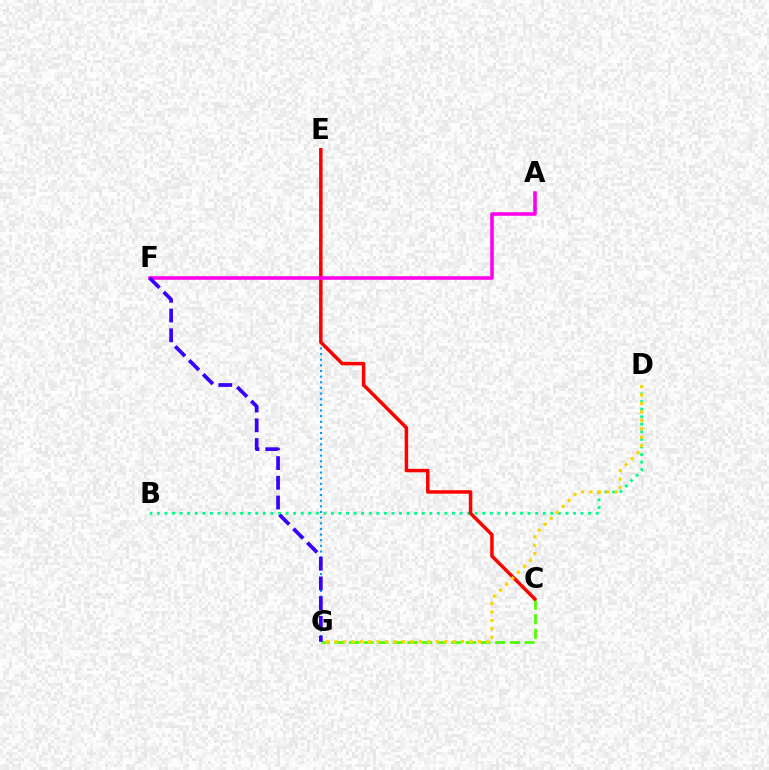{('B', 'D'): [{'color': '#00ff86', 'line_style': 'dotted', 'thickness': 2.06}], ('C', 'G'): [{'color': '#4fff00', 'line_style': 'dashed', 'thickness': 1.99}], ('E', 'G'): [{'color': '#009eff', 'line_style': 'dotted', 'thickness': 1.53}], ('C', 'E'): [{'color': '#ff0000', 'line_style': 'solid', 'thickness': 2.52}], ('D', 'G'): [{'color': '#ffd500', 'line_style': 'dotted', 'thickness': 2.29}], ('A', 'F'): [{'color': '#ff00ed', 'line_style': 'solid', 'thickness': 2.56}], ('F', 'G'): [{'color': '#3700ff', 'line_style': 'dashed', 'thickness': 2.68}]}